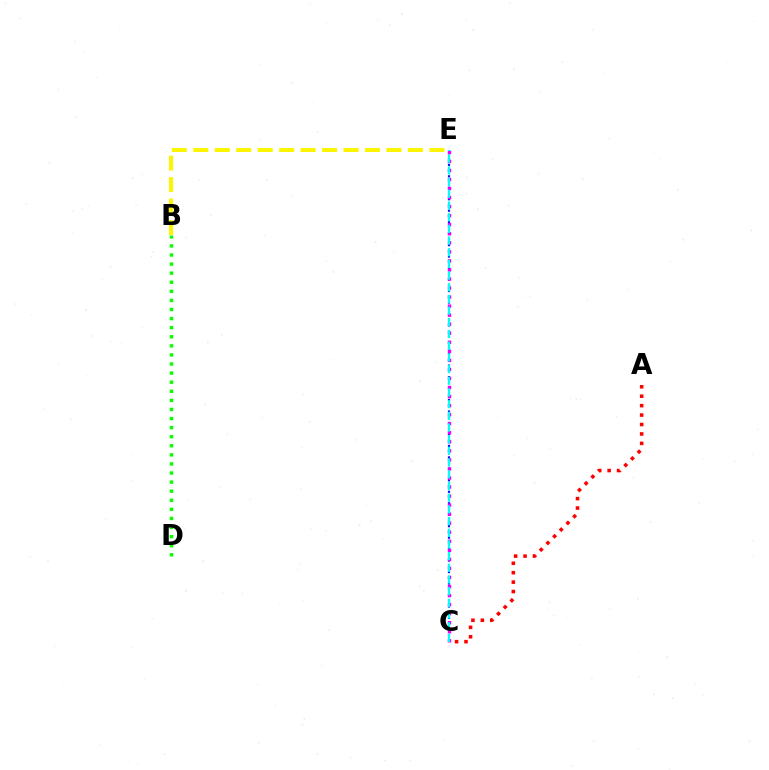{('C', 'E'): [{'color': '#0010ff', 'line_style': 'dotted', 'thickness': 1.56}, {'color': '#ee00ff', 'line_style': 'dotted', 'thickness': 2.46}, {'color': '#00fff6', 'line_style': 'dashed', 'thickness': 1.59}], ('B', 'D'): [{'color': '#08ff00', 'line_style': 'dotted', 'thickness': 2.47}], ('A', 'C'): [{'color': '#ff0000', 'line_style': 'dotted', 'thickness': 2.56}], ('B', 'E'): [{'color': '#fcf500', 'line_style': 'dashed', 'thickness': 2.92}]}